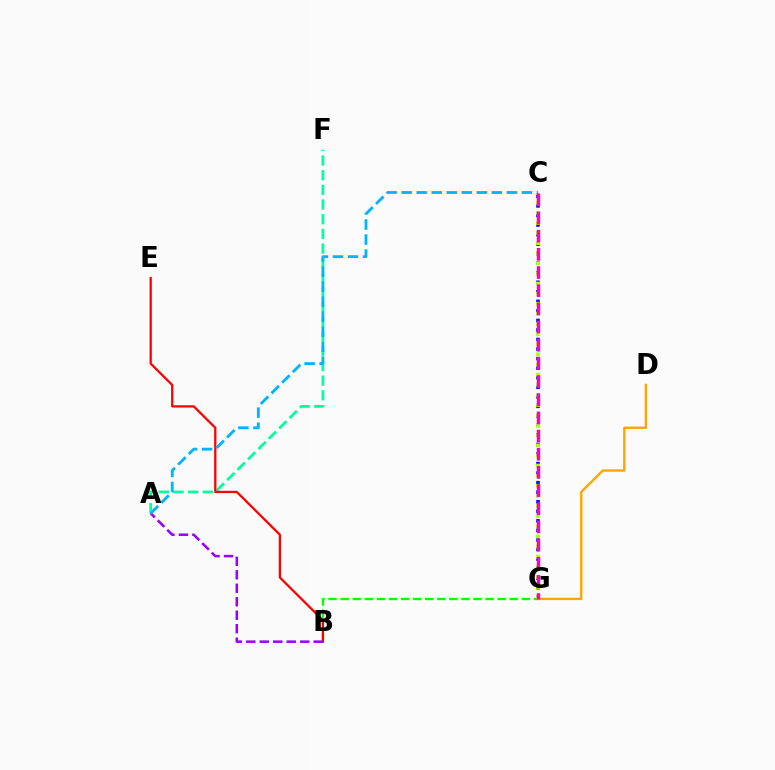{('A', 'F'): [{'color': '#00ff9d', 'line_style': 'dashed', 'thickness': 1.99}], ('B', 'G'): [{'color': '#08ff00', 'line_style': 'dashed', 'thickness': 1.64}], ('B', 'E'): [{'color': '#ff0000', 'line_style': 'solid', 'thickness': 1.63}], ('C', 'G'): [{'color': '#0010ff', 'line_style': 'dotted', 'thickness': 2.59}, {'color': '#b3ff00', 'line_style': 'dotted', 'thickness': 2.75}, {'color': '#ff00bd', 'line_style': 'dashed', 'thickness': 2.47}], ('D', 'G'): [{'color': '#ffa500', 'line_style': 'solid', 'thickness': 1.69}], ('A', 'B'): [{'color': '#9b00ff', 'line_style': 'dashed', 'thickness': 1.83}], ('A', 'C'): [{'color': '#00b5ff', 'line_style': 'dashed', 'thickness': 2.04}]}